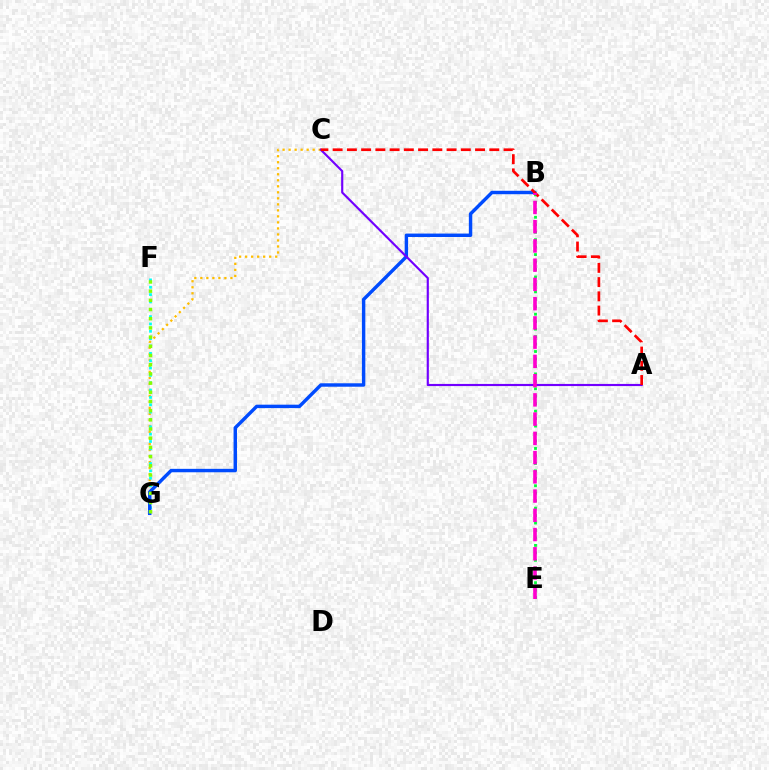{('C', 'G'): [{'color': '#ffbd00', 'line_style': 'dotted', 'thickness': 1.63}], ('B', 'E'): [{'color': '#00ff39', 'line_style': 'dotted', 'thickness': 2.03}, {'color': '#ff00cf', 'line_style': 'dashed', 'thickness': 2.61}], ('F', 'G'): [{'color': '#00fff6', 'line_style': 'dotted', 'thickness': 2.0}, {'color': '#84ff00', 'line_style': 'dotted', 'thickness': 2.5}], ('B', 'G'): [{'color': '#004bff', 'line_style': 'solid', 'thickness': 2.47}], ('A', 'C'): [{'color': '#7200ff', 'line_style': 'solid', 'thickness': 1.55}, {'color': '#ff0000', 'line_style': 'dashed', 'thickness': 1.93}]}